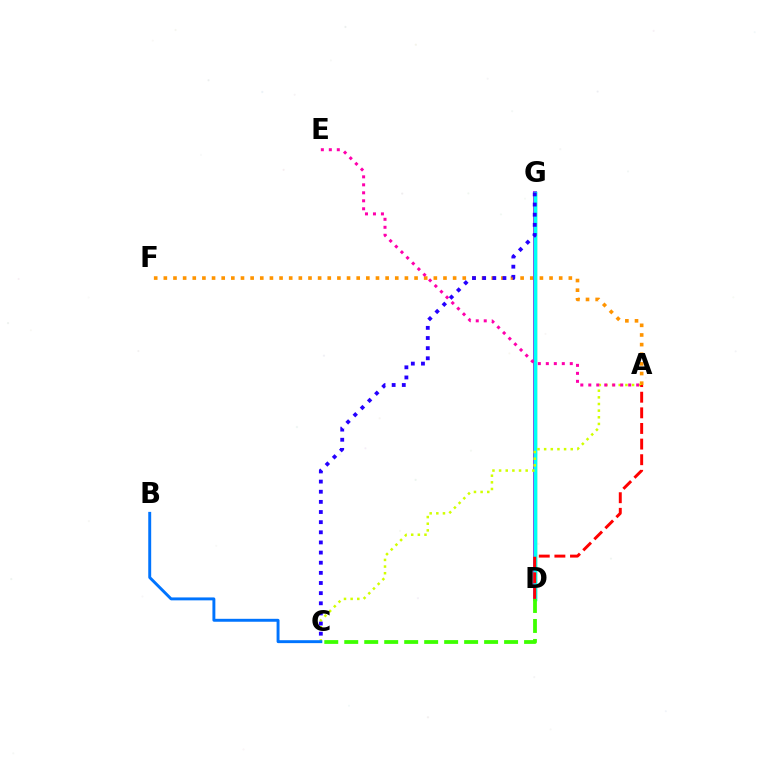{('A', 'F'): [{'color': '#ff9400', 'line_style': 'dotted', 'thickness': 2.62}], ('D', 'G'): [{'color': '#b900ff', 'line_style': 'solid', 'thickness': 2.79}, {'color': '#00ff5c', 'line_style': 'solid', 'thickness': 2.39}, {'color': '#00fff6', 'line_style': 'solid', 'thickness': 2.49}], ('A', 'C'): [{'color': '#d1ff00', 'line_style': 'dotted', 'thickness': 1.81}], ('C', 'G'): [{'color': '#2500ff', 'line_style': 'dotted', 'thickness': 2.76}], ('B', 'C'): [{'color': '#0074ff', 'line_style': 'solid', 'thickness': 2.11}], ('A', 'E'): [{'color': '#ff00ac', 'line_style': 'dotted', 'thickness': 2.17}], ('A', 'D'): [{'color': '#ff0000', 'line_style': 'dashed', 'thickness': 2.12}], ('C', 'D'): [{'color': '#3dff00', 'line_style': 'dashed', 'thickness': 2.71}]}